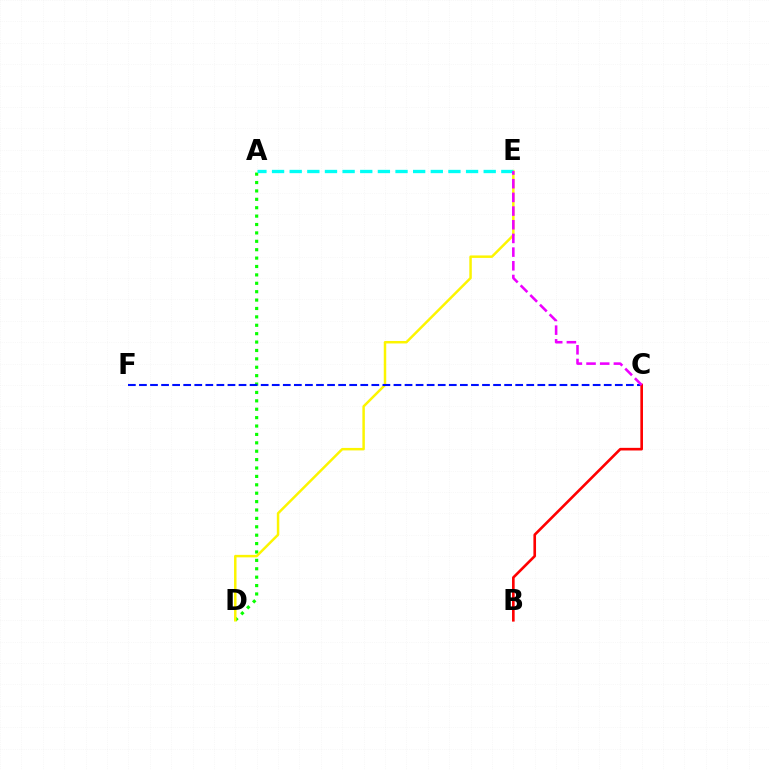{('A', 'D'): [{'color': '#08ff00', 'line_style': 'dotted', 'thickness': 2.28}], ('D', 'E'): [{'color': '#fcf500', 'line_style': 'solid', 'thickness': 1.79}], ('C', 'F'): [{'color': '#0010ff', 'line_style': 'dashed', 'thickness': 1.5}], ('A', 'E'): [{'color': '#00fff6', 'line_style': 'dashed', 'thickness': 2.4}], ('B', 'C'): [{'color': '#ff0000', 'line_style': 'solid', 'thickness': 1.89}], ('C', 'E'): [{'color': '#ee00ff', 'line_style': 'dashed', 'thickness': 1.86}]}